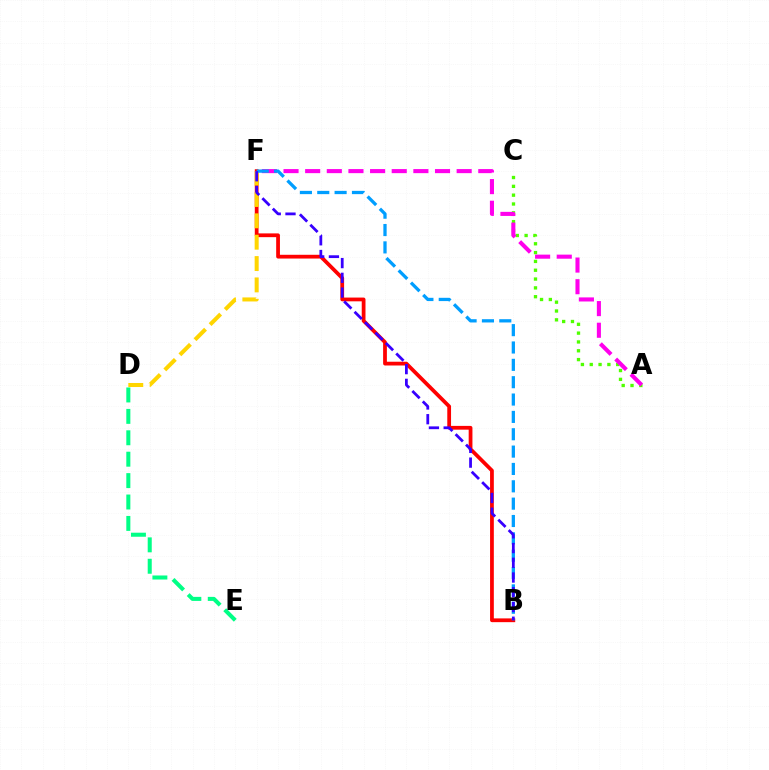{('B', 'F'): [{'color': '#ff0000', 'line_style': 'solid', 'thickness': 2.71}, {'color': '#009eff', 'line_style': 'dashed', 'thickness': 2.36}, {'color': '#3700ff', 'line_style': 'dashed', 'thickness': 2.0}], ('D', 'E'): [{'color': '#00ff86', 'line_style': 'dashed', 'thickness': 2.91}], ('A', 'C'): [{'color': '#4fff00', 'line_style': 'dotted', 'thickness': 2.4}], ('A', 'F'): [{'color': '#ff00ed', 'line_style': 'dashed', 'thickness': 2.94}], ('D', 'F'): [{'color': '#ffd500', 'line_style': 'dashed', 'thickness': 2.9}]}